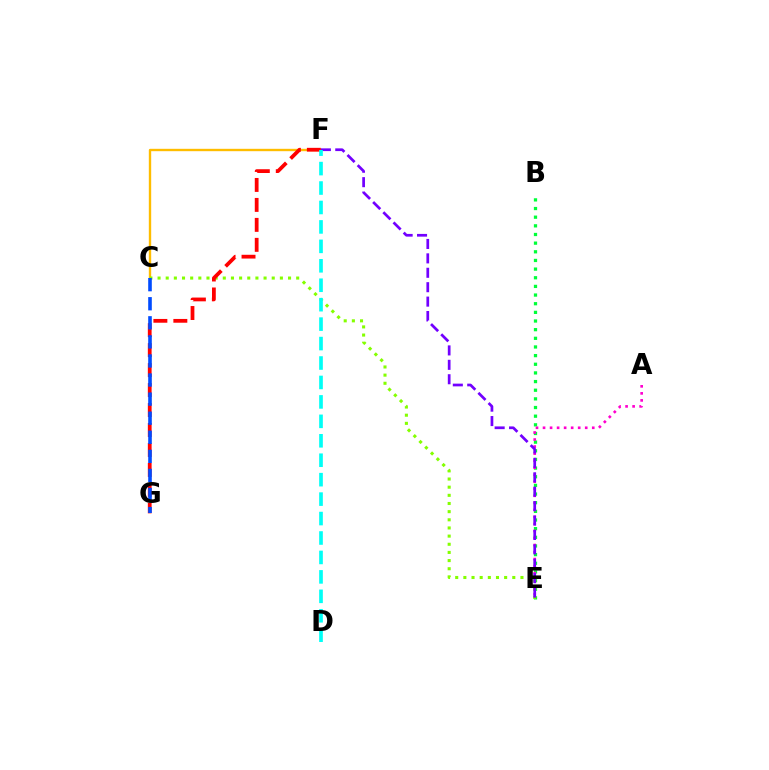{('B', 'E'): [{'color': '#00ff39', 'line_style': 'dotted', 'thickness': 2.35}], ('C', 'F'): [{'color': '#ffbd00', 'line_style': 'solid', 'thickness': 1.71}], ('A', 'E'): [{'color': '#ff00cf', 'line_style': 'dotted', 'thickness': 1.91}], ('C', 'E'): [{'color': '#84ff00', 'line_style': 'dotted', 'thickness': 2.22}], ('F', 'G'): [{'color': '#ff0000', 'line_style': 'dashed', 'thickness': 2.71}], ('C', 'G'): [{'color': '#004bff', 'line_style': 'dashed', 'thickness': 2.59}], ('E', 'F'): [{'color': '#7200ff', 'line_style': 'dashed', 'thickness': 1.96}], ('D', 'F'): [{'color': '#00fff6', 'line_style': 'dashed', 'thickness': 2.64}]}